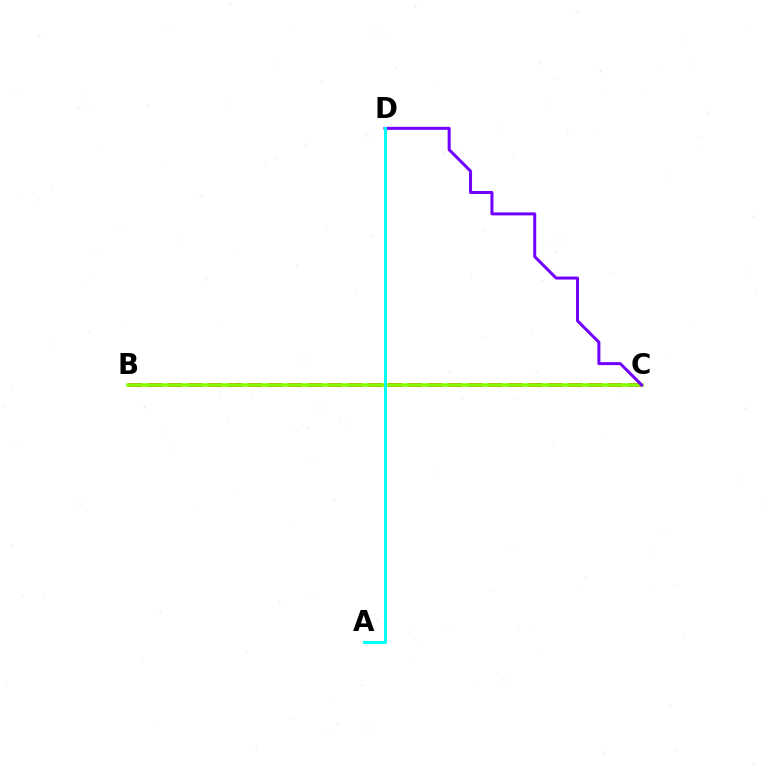{('B', 'C'): [{'color': '#ff0000', 'line_style': 'dashed', 'thickness': 2.72}, {'color': '#84ff00', 'line_style': 'solid', 'thickness': 2.54}], ('C', 'D'): [{'color': '#7200ff', 'line_style': 'solid', 'thickness': 2.16}], ('A', 'D'): [{'color': '#00fff6', 'line_style': 'solid', 'thickness': 2.15}]}